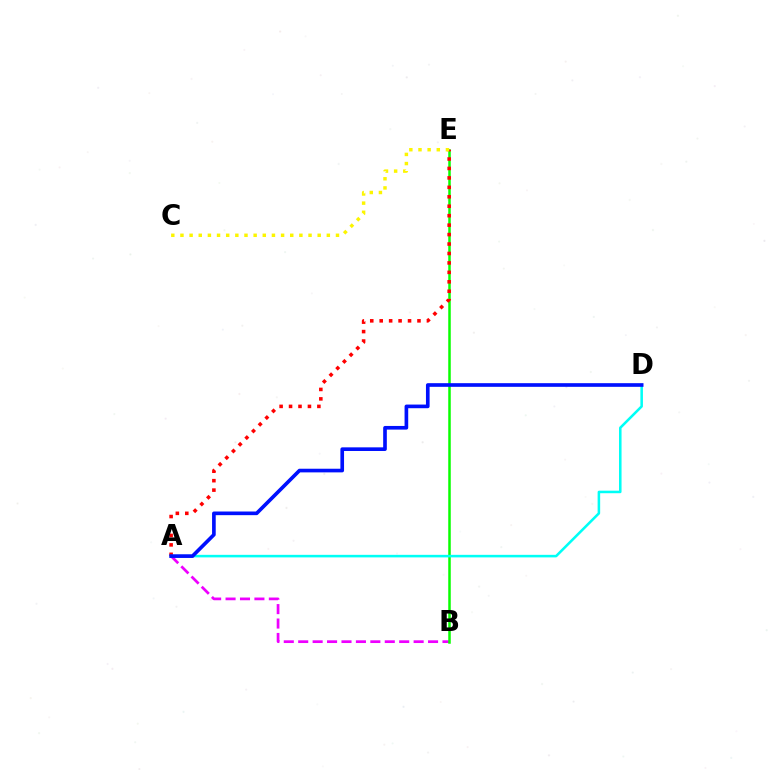{('A', 'B'): [{'color': '#ee00ff', 'line_style': 'dashed', 'thickness': 1.96}], ('B', 'E'): [{'color': '#08ff00', 'line_style': 'solid', 'thickness': 1.81}], ('A', 'E'): [{'color': '#ff0000', 'line_style': 'dotted', 'thickness': 2.57}], ('C', 'E'): [{'color': '#fcf500', 'line_style': 'dotted', 'thickness': 2.49}], ('A', 'D'): [{'color': '#00fff6', 'line_style': 'solid', 'thickness': 1.83}, {'color': '#0010ff', 'line_style': 'solid', 'thickness': 2.63}]}